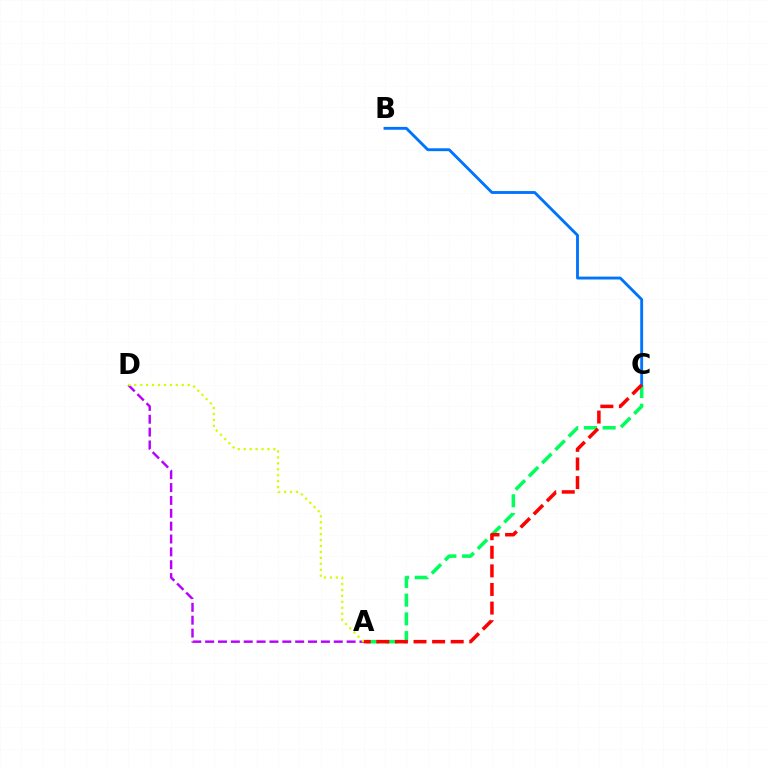{('A', 'C'): [{'color': '#00ff5c', 'line_style': 'dashed', 'thickness': 2.55}, {'color': '#ff0000', 'line_style': 'dashed', 'thickness': 2.53}], ('B', 'C'): [{'color': '#0074ff', 'line_style': 'solid', 'thickness': 2.06}], ('A', 'D'): [{'color': '#b900ff', 'line_style': 'dashed', 'thickness': 1.75}, {'color': '#d1ff00', 'line_style': 'dotted', 'thickness': 1.61}]}